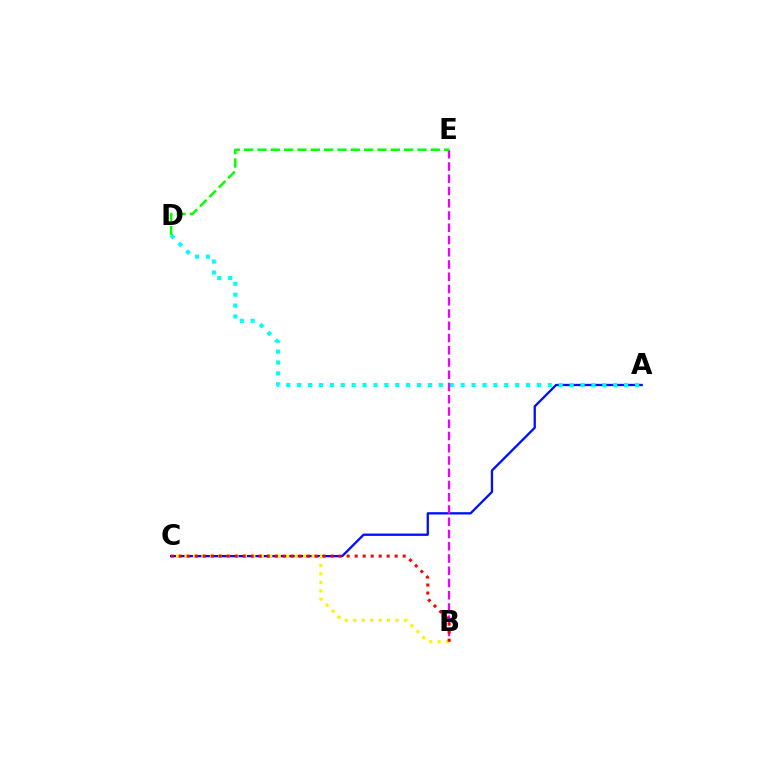{('A', 'C'): [{'color': '#0010ff', 'line_style': 'solid', 'thickness': 1.67}], ('A', 'D'): [{'color': '#00fff6', 'line_style': 'dotted', 'thickness': 2.96}], ('B', 'E'): [{'color': '#ee00ff', 'line_style': 'dashed', 'thickness': 1.66}], ('B', 'C'): [{'color': '#fcf500', 'line_style': 'dotted', 'thickness': 2.3}, {'color': '#ff0000', 'line_style': 'dotted', 'thickness': 2.17}], ('D', 'E'): [{'color': '#08ff00', 'line_style': 'dashed', 'thickness': 1.81}]}